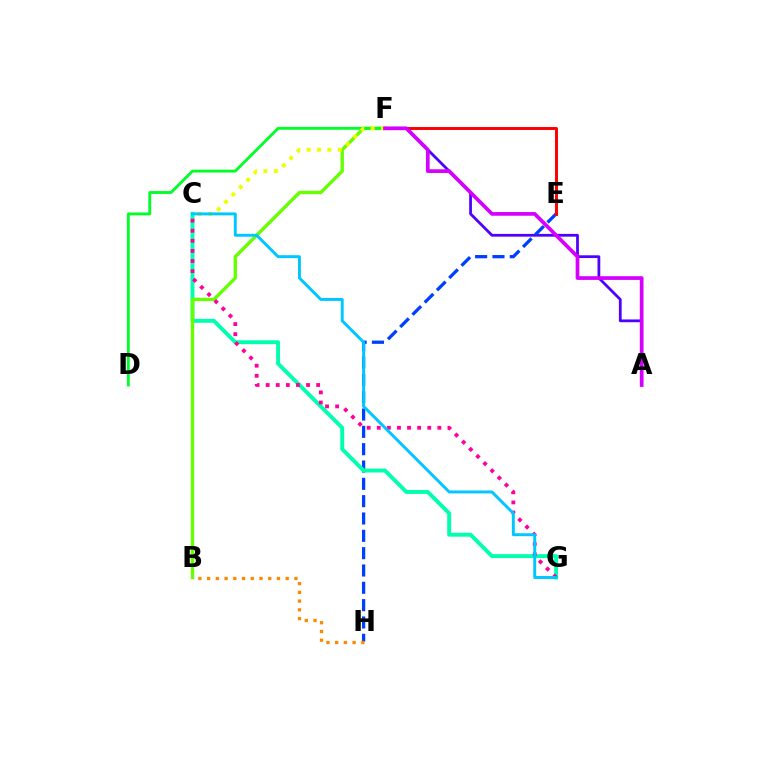{('A', 'F'): [{'color': '#4f00ff', 'line_style': 'solid', 'thickness': 1.99}, {'color': '#d600ff', 'line_style': 'solid', 'thickness': 2.67}], ('E', 'H'): [{'color': '#003fff', 'line_style': 'dashed', 'thickness': 2.35}], ('C', 'G'): [{'color': '#00ffaf', 'line_style': 'solid', 'thickness': 2.81}, {'color': '#ff00a0', 'line_style': 'dotted', 'thickness': 2.74}, {'color': '#00c7ff', 'line_style': 'solid', 'thickness': 2.12}], ('B', 'F'): [{'color': '#66ff00', 'line_style': 'solid', 'thickness': 2.42}], ('E', 'F'): [{'color': '#ff0000', 'line_style': 'solid', 'thickness': 2.13}], ('B', 'H'): [{'color': '#ff8800', 'line_style': 'dotted', 'thickness': 2.37}], ('D', 'F'): [{'color': '#00ff27', 'line_style': 'solid', 'thickness': 2.05}], ('C', 'F'): [{'color': '#eeff00', 'line_style': 'dotted', 'thickness': 2.83}]}